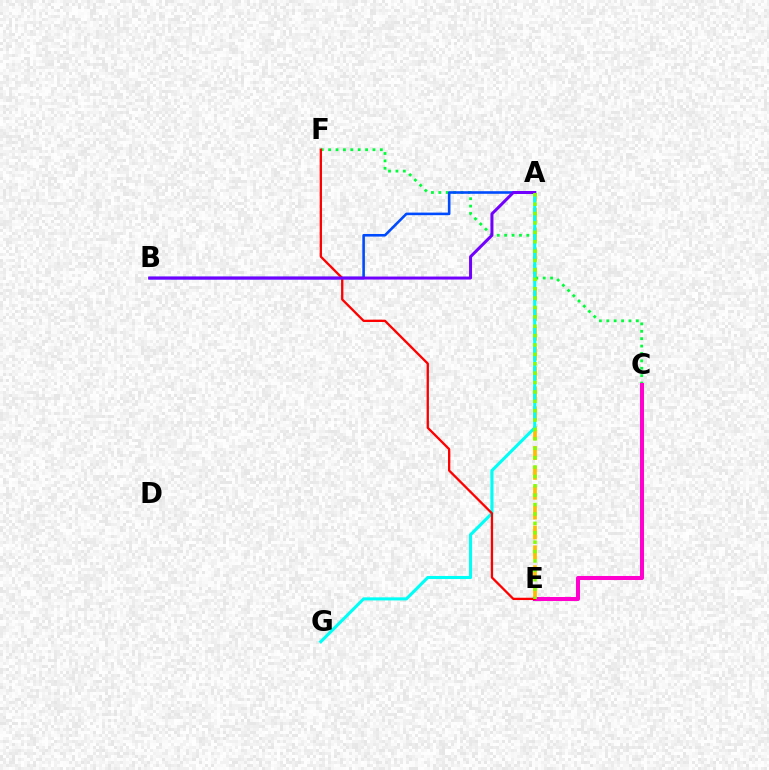{('A', 'E'): [{'color': '#ffbd00', 'line_style': 'dashed', 'thickness': 2.7}, {'color': '#84ff00', 'line_style': 'dotted', 'thickness': 2.55}], ('C', 'F'): [{'color': '#00ff39', 'line_style': 'dotted', 'thickness': 2.01}], ('A', 'B'): [{'color': '#004bff', 'line_style': 'solid', 'thickness': 1.87}, {'color': '#7200ff', 'line_style': 'solid', 'thickness': 2.17}], ('C', 'E'): [{'color': '#ff00cf', 'line_style': 'solid', 'thickness': 2.91}], ('A', 'G'): [{'color': '#00fff6', 'line_style': 'solid', 'thickness': 2.22}], ('E', 'F'): [{'color': '#ff0000', 'line_style': 'solid', 'thickness': 1.66}]}